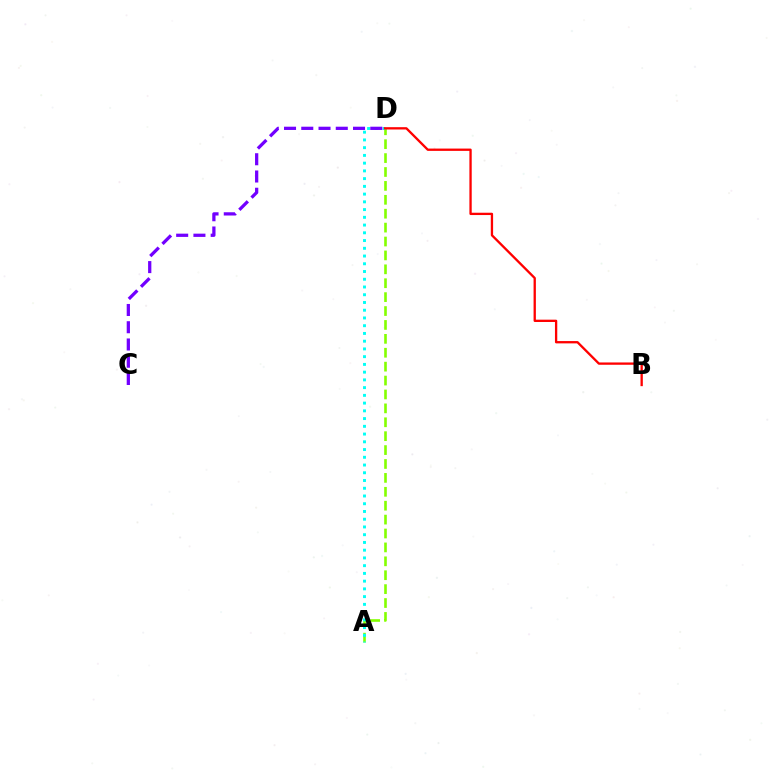{('A', 'D'): [{'color': '#84ff00', 'line_style': 'dashed', 'thickness': 1.89}, {'color': '#00fff6', 'line_style': 'dotted', 'thickness': 2.1}], ('C', 'D'): [{'color': '#7200ff', 'line_style': 'dashed', 'thickness': 2.34}], ('B', 'D'): [{'color': '#ff0000', 'line_style': 'solid', 'thickness': 1.67}]}